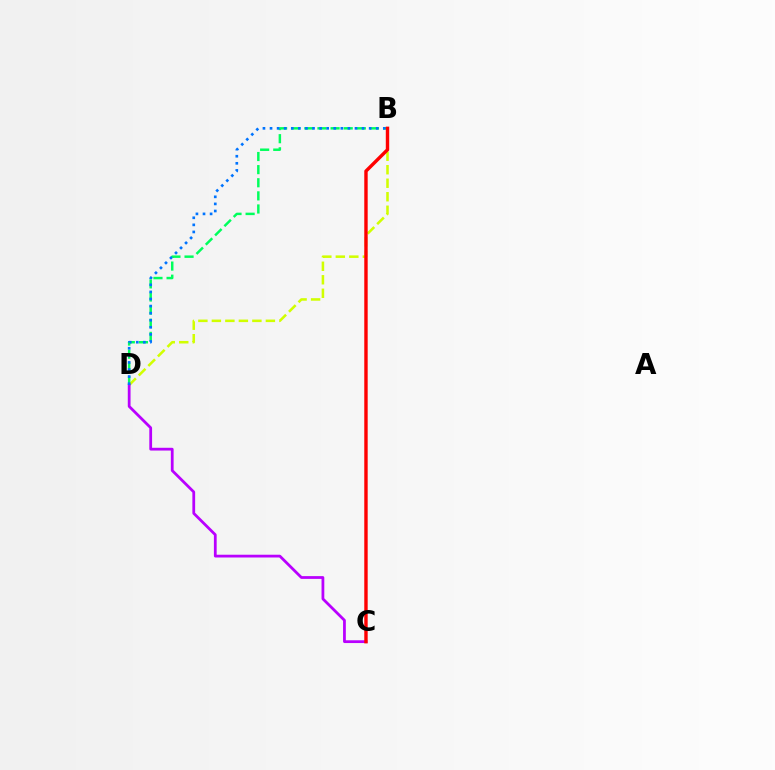{('B', 'D'): [{'color': '#00ff5c', 'line_style': 'dashed', 'thickness': 1.78}, {'color': '#d1ff00', 'line_style': 'dashed', 'thickness': 1.83}, {'color': '#0074ff', 'line_style': 'dotted', 'thickness': 1.92}], ('C', 'D'): [{'color': '#b900ff', 'line_style': 'solid', 'thickness': 1.99}], ('B', 'C'): [{'color': '#ff0000', 'line_style': 'solid', 'thickness': 2.45}]}